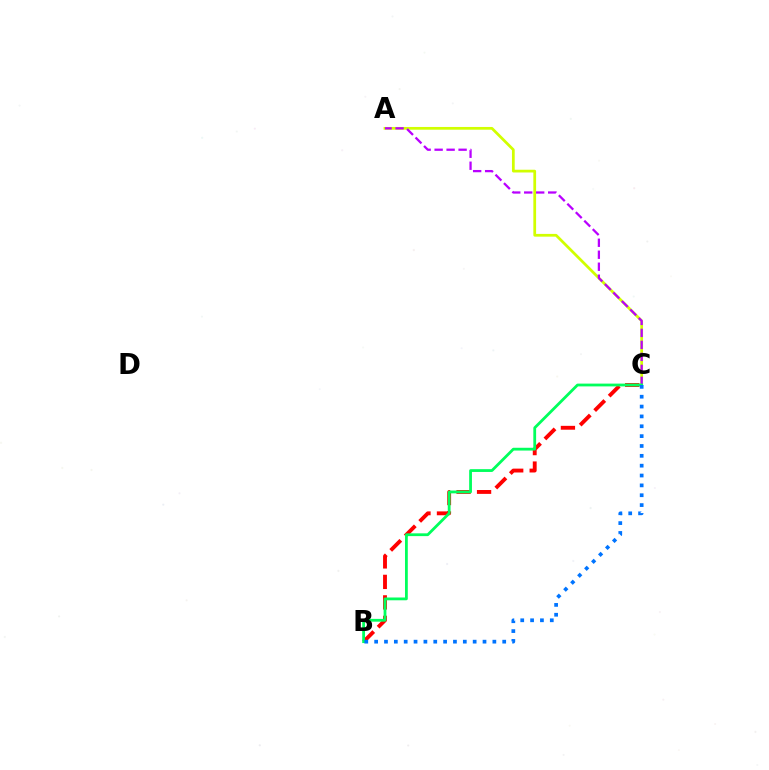{('A', 'C'): [{'color': '#d1ff00', 'line_style': 'solid', 'thickness': 1.98}, {'color': '#b900ff', 'line_style': 'dashed', 'thickness': 1.63}], ('B', 'C'): [{'color': '#ff0000', 'line_style': 'dashed', 'thickness': 2.78}, {'color': '#00ff5c', 'line_style': 'solid', 'thickness': 2.01}, {'color': '#0074ff', 'line_style': 'dotted', 'thickness': 2.68}]}